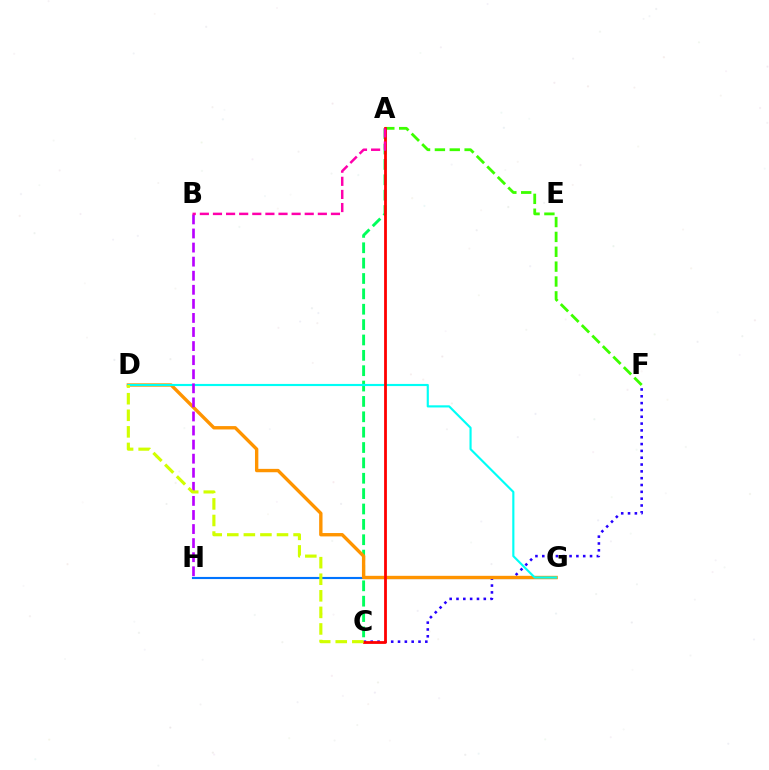{('A', 'F'): [{'color': '#3dff00', 'line_style': 'dashed', 'thickness': 2.02}], ('G', 'H'): [{'color': '#0074ff', 'line_style': 'solid', 'thickness': 1.53}], ('A', 'C'): [{'color': '#00ff5c', 'line_style': 'dashed', 'thickness': 2.09}, {'color': '#ff0000', 'line_style': 'solid', 'thickness': 2.02}], ('C', 'F'): [{'color': '#2500ff', 'line_style': 'dotted', 'thickness': 1.85}], ('D', 'G'): [{'color': '#ff9400', 'line_style': 'solid', 'thickness': 2.43}, {'color': '#00fff6', 'line_style': 'solid', 'thickness': 1.55}], ('B', 'H'): [{'color': '#b900ff', 'line_style': 'dashed', 'thickness': 1.91}], ('A', 'B'): [{'color': '#ff00ac', 'line_style': 'dashed', 'thickness': 1.78}], ('C', 'D'): [{'color': '#d1ff00', 'line_style': 'dashed', 'thickness': 2.25}]}